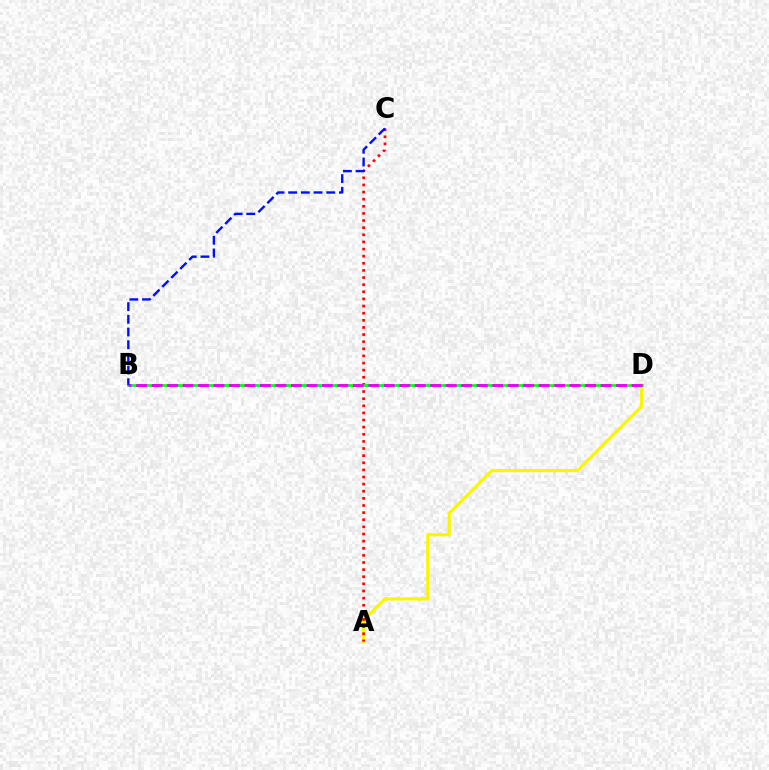{('B', 'D'): [{'color': '#00fff6', 'line_style': 'dotted', 'thickness': 2.13}, {'color': '#08ff00', 'line_style': 'solid', 'thickness': 1.91}, {'color': '#ee00ff', 'line_style': 'dashed', 'thickness': 2.1}], ('A', 'D'): [{'color': '#fcf500', 'line_style': 'solid', 'thickness': 2.32}], ('A', 'C'): [{'color': '#ff0000', 'line_style': 'dotted', 'thickness': 1.94}], ('B', 'C'): [{'color': '#0010ff', 'line_style': 'dashed', 'thickness': 1.72}]}